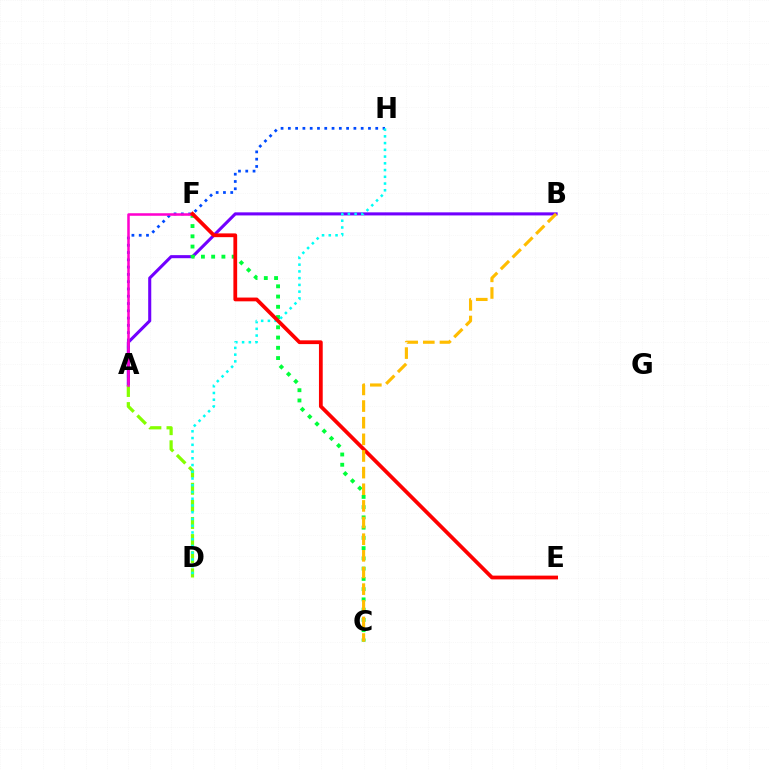{('A', 'B'): [{'color': '#7200ff', 'line_style': 'solid', 'thickness': 2.21}], ('A', 'D'): [{'color': '#84ff00', 'line_style': 'dashed', 'thickness': 2.32}], ('C', 'F'): [{'color': '#00ff39', 'line_style': 'dotted', 'thickness': 2.79}], ('A', 'H'): [{'color': '#004bff', 'line_style': 'dotted', 'thickness': 1.98}], ('D', 'H'): [{'color': '#00fff6', 'line_style': 'dotted', 'thickness': 1.83}], ('A', 'F'): [{'color': '#ff00cf', 'line_style': 'solid', 'thickness': 1.82}], ('E', 'F'): [{'color': '#ff0000', 'line_style': 'solid', 'thickness': 2.71}], ('B', 'C'): [{'color': '#ffbd00', 'line_style': 'dashed', 'thickness': 2.26}]}